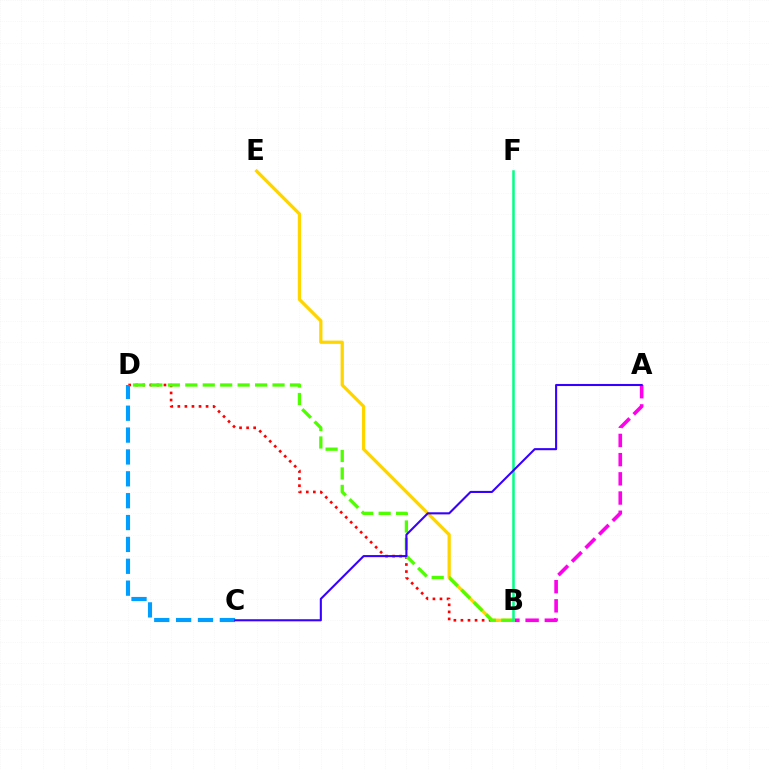{('A', 'B'): [{'color': '#ff00ed', 'line_style': 'dashed', 'thickness': 2.61}], ('B', 'D'): [{'color': '#ff0000', 'line_style': 'dotted', 'thickness': 1.92}, {'color': '#4fff00', 'line_style': 'dashed', 'thickness': 2.37}], ('B', 'E'): [{'color': '#ffd500', 'line_style': 'solid', 'thickness': 2.34}], ('B', 'F'): [{'color': '#00ff86', 'line_style': 'solid', 'thickness': 1.81}], ('C', 'D'): [{'color': '#009eff', 'line_style': 'dashed', 'thickness': 2.97}], ('A', 'C'): [{'color': '#3700ff', 'line_style': 'solid', 'thickness': 1.5}]}